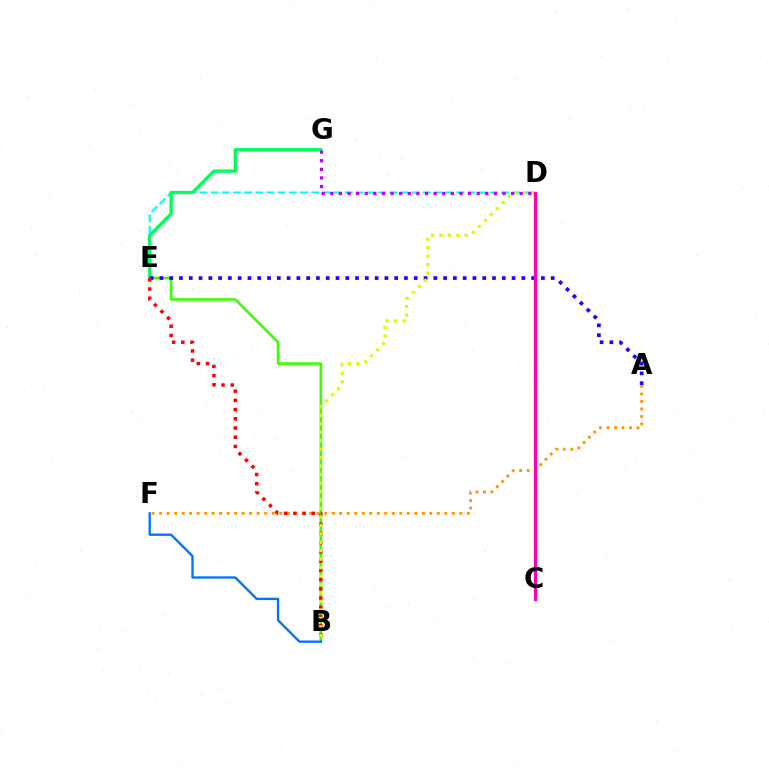{('B', 'E'): [{'color': '#3dff00', 'line_style': 'solid', 'thickness': 1.87}, {'color': '#ff0000', 'line_style': 'dotted', 'thickness': 2.5}], ('D', 'E'): [{'color': '#00fff6', 'line_style': 'dashed', 'thickness': 1.52}], ('E', 'G'): [{'color': '#00ff5c', 'line_style': 'solid', 'thickness': 2.38}], ('A', 'F'): [{'color': '#ff9400', 'line_style': 'dotted', 'thickness': 2.04}], ('A', 'E'): [{'color': '#2500ff', 'line_style': 'dotted', 'thickness': 2.66}], ('B', 'F'): [{'color': '#0074ff', 'line_style': 'solid', 'thickness': 1.7}], ('B', 'D'): [{'color': '#d1ff00', 'line_style': 'dotted', 'thickness': 2.3}], ('C', 'D'): [{'color': '#ff00ac', 'line_style': 'solid', 'thickness': 2.33}], ('D', 'G'): [{'color': '#b900ff', 'line_style': 'dotted', 'thickness': 2.34}]}